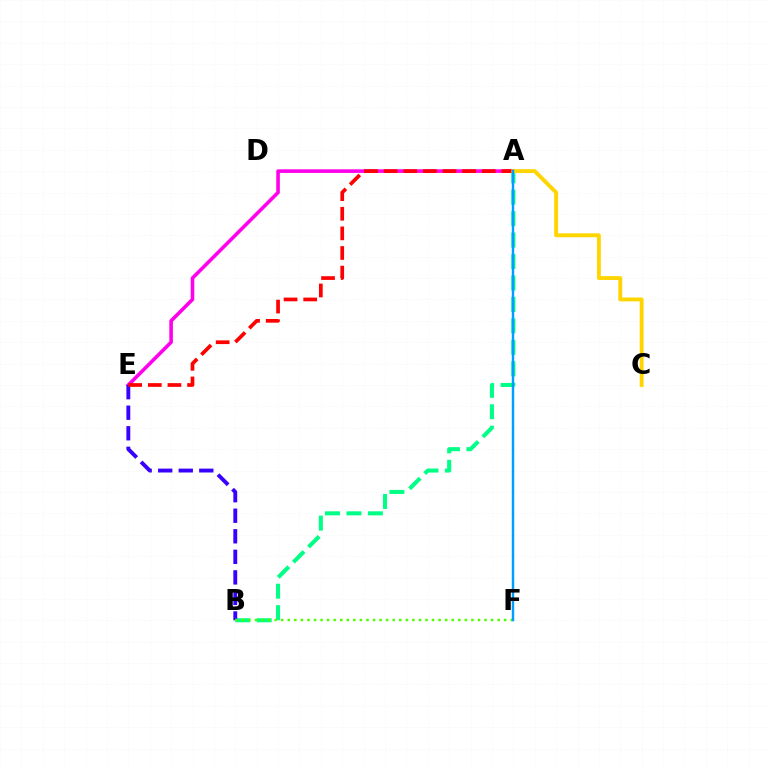{('A', 'B'): [{'color': '#00ff86', 'line_style': 'dashed', 'thickness': 2.91}], ('A', 'E'): [{'color': '#ff00ed', 'line_style': 'solid', 'thickness': 2.59}, {'color': '#ff0000', 'line_style': 'dashed', 'thickness': 2.67}], ('B', 'E'): [{'color': '#3700ff', 'line_style': 'dashed', 'thickness': 2.79}], ('B', 'F'): [{'color': '#4fff00', 'line_style': 'dotted', 'thickness': 1.78}], ('A', 'C'): [{'color': '#ffd500', 'line_style': 'solid', 'thickness': 2.79}], ('A', 'F'): [{'color': '#009eff', 'line_style': 'solid', 'thickness': 1.75}]}